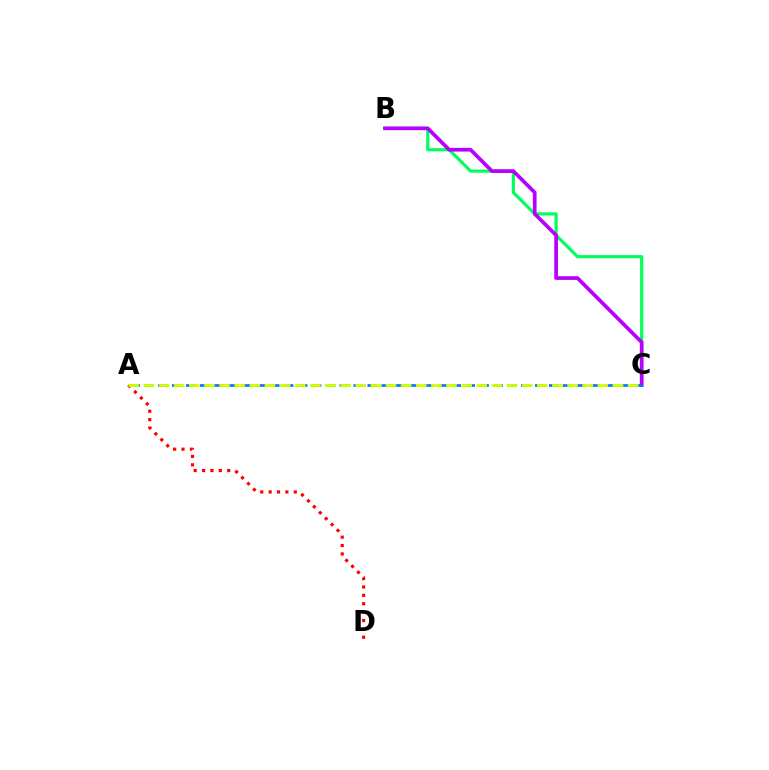{('B', 'C'): [{'color': '#00ff5c', 'line_style': 'solid', 'thickness': 2.27}, {'color': '#b900ff', 'line_style': 'solid', 'thickness': 2.67}], ('A', 'C'): [{'color': '#0074ff', 'line_style': 'dashed', 'thickness': 1.9}, {'color': '#d1ff00', 'line_style': 'dashed', 'thickness': 2.06}], ('A', 'D'): [{'color': '#ff0000', 'line_style': 'dotted', 'thickness': 2.28}]}